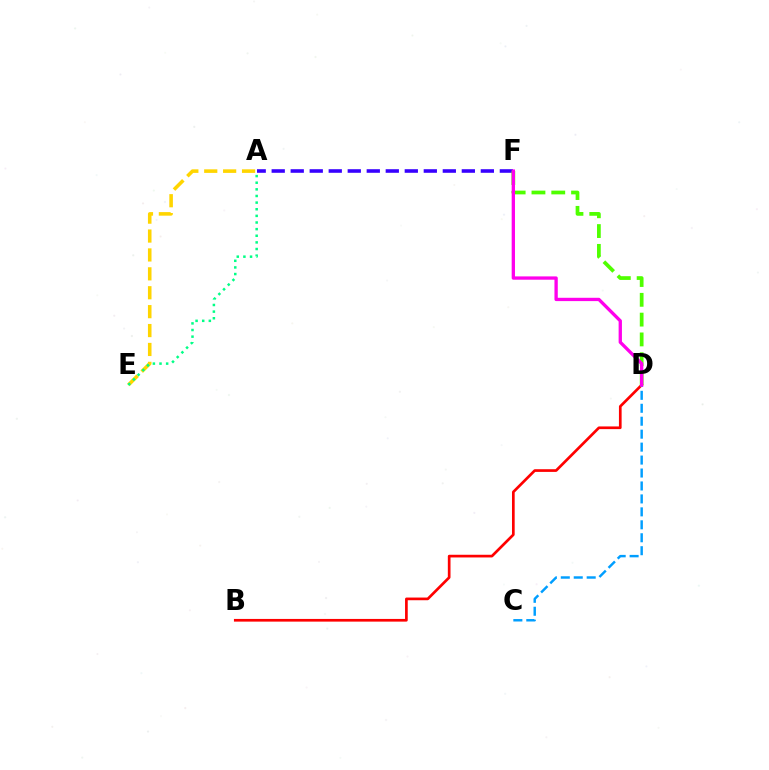{('B', 'D'): [{'color': '#ff0000', 'line_style': 'solid', 'thickness': 1.93}], ('A', 'F'): [{'color': '#3700ff', 'line_style': 'dashed', 'thickness': 2.58}], ('D', 'F'): [{'color': '#4fff00', 'line_style': 'dashed', 'thickness': 2.69}, {'color': '#ff00ed', 'line_style': 'solid', 'thickness': 2.39}], ('C', 'D'): [{'color': '#009eff', 'line_style': 'dashed', 'thickness': 1.76}], ('A', 'E'): [{'color': '#ffd500', 'line_style': 'dashed', 'thickness': 2.57}, {'color': '#00ff86', 'line_style': 'dotted', 'thickness': 1.8}]}